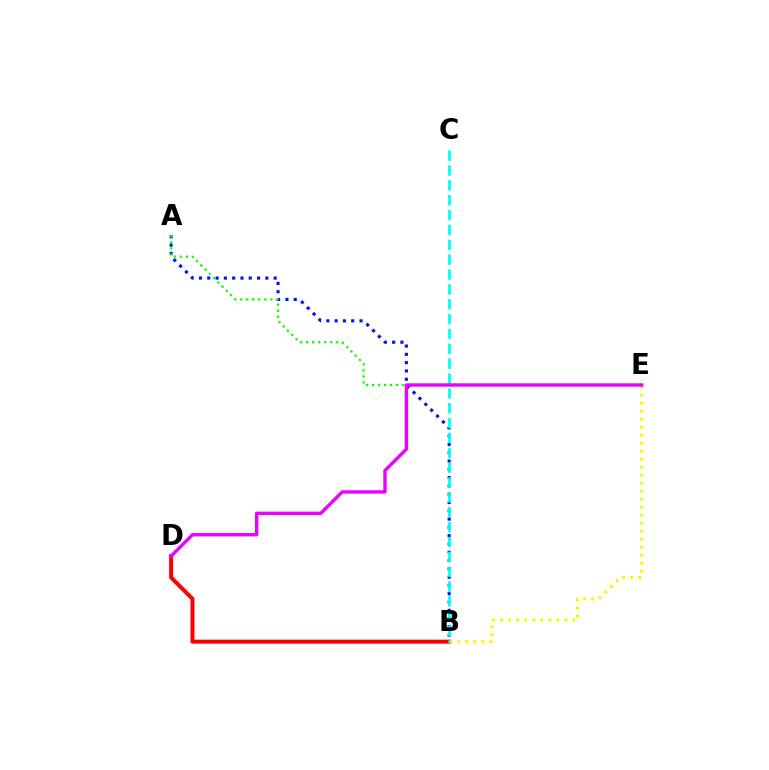{('B', 'D'): [{'color': '#ff0000', 'line_style': 'solid', 'thickness': 2.88}], ('A', 'B'): [{'color': '#0010ff', 'line_style': 'dotted', 'thickness': 2.25}], ('B', 'E'): [{'color': '#fcf500', 'line_style': 'dotted', 'thickness': 2.18}], ('A', 'E'): [{'color': '#08ff00', 'line_style': 'dotted', 'thickness': 1.63}], ('B', 'C'): [{'color': '#00fff6', 'line_style': 'dashed', 'thickness': 2.02}], ('D', 'E'): [{'color': '#ee00ff', 'line_style': 'solid', 'thickness': 2.45}]}